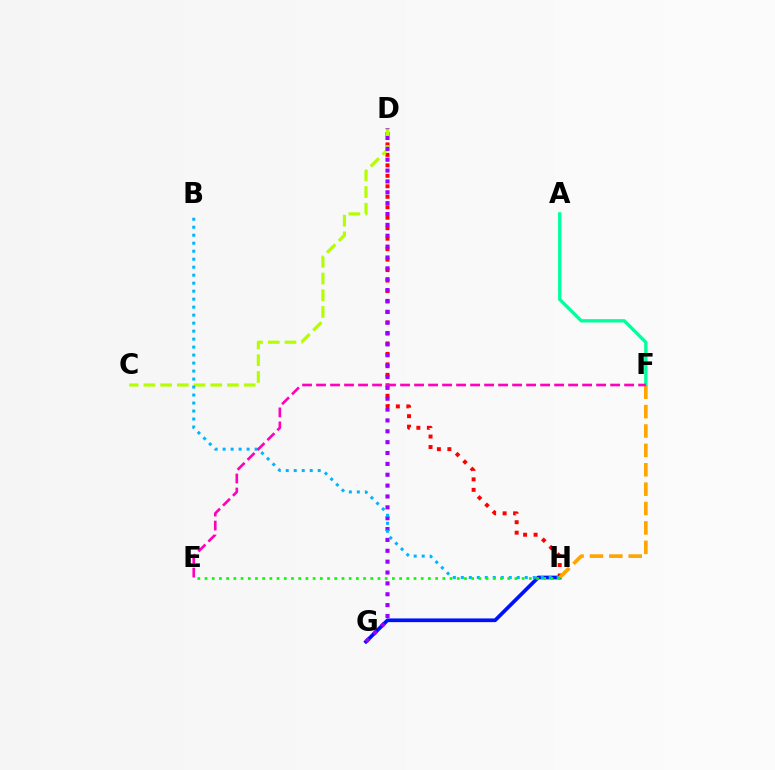{('D', 'H'): [{'color': '#ff0000', 'line_style': 'dotted', 'thickness': 2.85}], ('G', 'H'): [{'color': '#0010ff', 'line_style': 'solid', 'thickness': 2.66}], ('C', 'D'): [{'color': '#b3ff00', 'line_style': 'dashed', 'thickness': 2.27}], ('D', 'G'): [{'color': '#9b00ff', 'line_style': 'dotted', 'thickness': 2.95}], ('B', 'H'): [{'color': '#00b5ff', 'line_style': 'dotted', 'thickness': 2.17}], ('A', 'F'): [{'color': '#00ff9d', 'line_style': 'solid', 'thickness': 2.39}], ('F', 'H'): [{'color': '#ffa500', 'line_style': 'dashed', 'thickness': 2.63}], ('E', 'H'): [{'color': '#08ff00', 'line_style': 'dotted', 'thickness': 1.96}], ('E', 'F'): [{'color': '#ff00bd', 'line_style': 'dashed', 'thickness': 1.9}]}